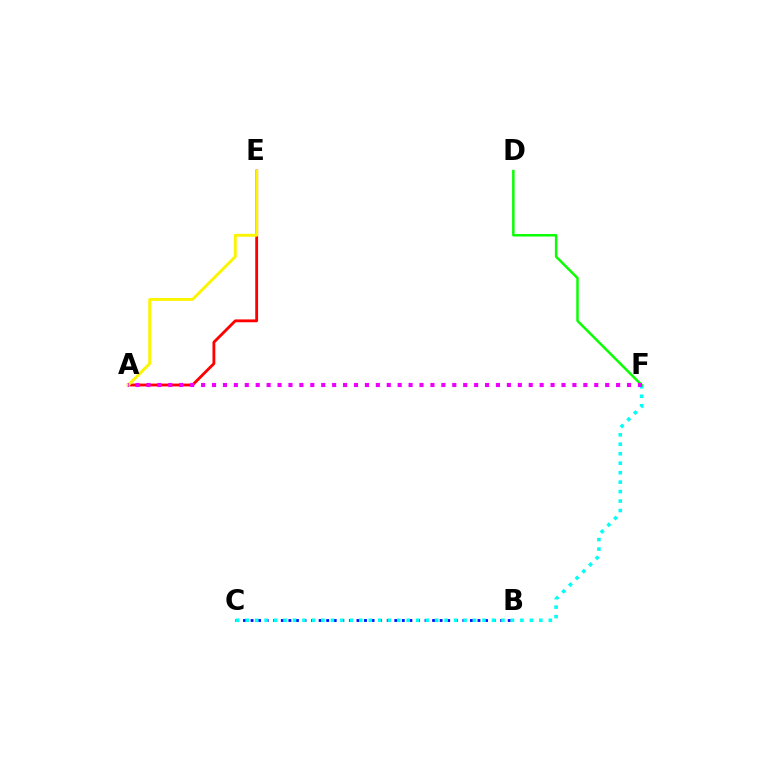{('B', 'C'): [{'color': '#0010ff', 'line_style': 'dotted', 'thickness': 2.05}], ('A', 'E'): [{'color': '#ff0000', 'line_style': 'solid', 'thickness': 2.04}, {'color': '#fcf500', 'line_style': 'solid', 'thickness': 2.1}], ('C', 'F'): [{'color': '#00fff6', 'line_style': 'dotted', 'thickness': 2.57}], ('D', 'F'): [{'color': '#08ff00', 'line_style': 'solid', 'thickness': 1.78}], ('A', 'F'): [{'color': '#ee00ff', 'line_style': 'dotted', 'thickness': 2.97}]}